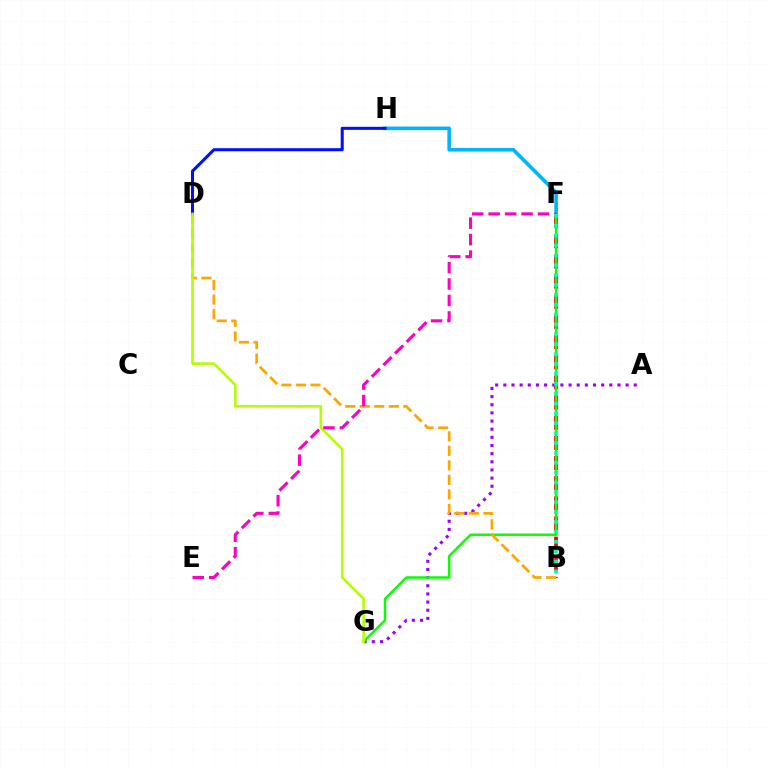{('B', 'F'): [{'color': '#ff0000', 'line_style': 'dashed', 'thickness': 2.74}, {'color': '#00ff9d', 'line_style': 'dotted', 'thickness': 2.68}], ('A', 'G'): [{'color': '#9b00ff', 'line_style': 'dotted', 'thickness': 2.22}], ('F', 'G'): [{'color': '#08ff00', 'line_style': 'solid', 'thickness': 1.79}], ('F', 'H'): [{'color': '#00b5ff', 'line_style': 'solid', 'thickness': 2.61}], ('B', 'D'): [{'color': '#ffa500', 'line_style': 'dashed', 'thickness': 1.97}], ('D', 'H'): [{'color': '#0010ff', 'line_style': 'solid', 'thickness': 2.2}], ('D', 'G'): [{'color': '#b3ff00', 'line_style': 'solid', 'thickness': 1.87}], ('E', 'F'): [{'color': '#ff00bd', 'line_style': 'dashed', 'thickness': 2.23}]}